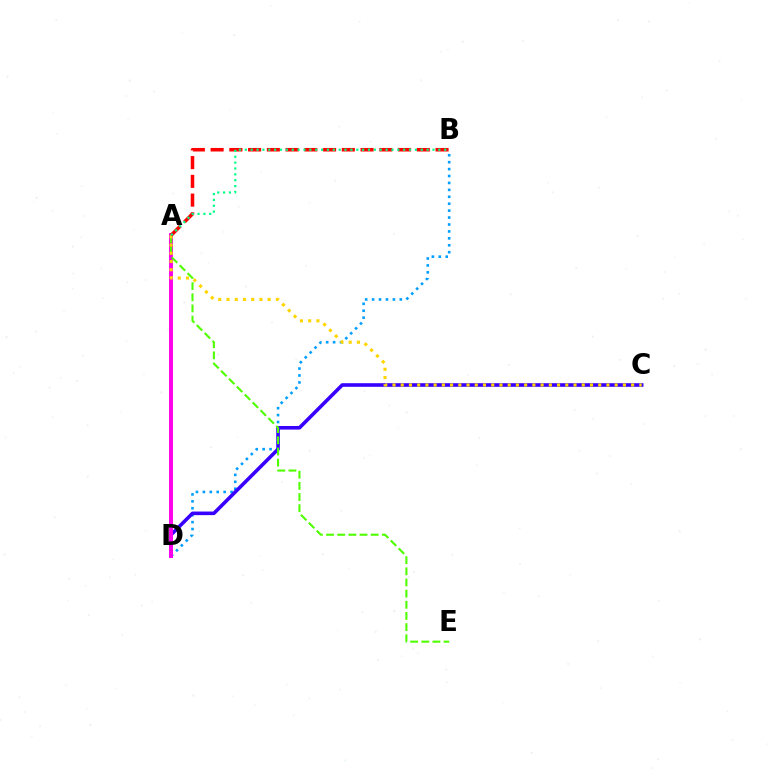{('B', 'D'): [{'color': '#009eff', 'line_style': 'dotted', 'thickness': 1.88}], ('C', 'D'): [{'color': '#3700ff', 'line_style': 'solid', 'thickness': 2.59}], ('A', 'D'): [{'color': '#ff00ed', 'line_style': 'solid', 'thickness': 2.83}], ('A', 'E'): [{'color': '#4fff00', 'line_style': 'dashed', 'thickness': 1.52}], ('A', 'C'): [{'color': '#ffd500', 'line_style': 'dotted', 'thickness': 2.24}], ('A', 'B'): [{'color': '#ff0000', 'line_style': 'dashed', 'thickness': 2.55}, {'color': '#00ff86', 'line_style': 'dotted', 'thickness': 1.59}]}